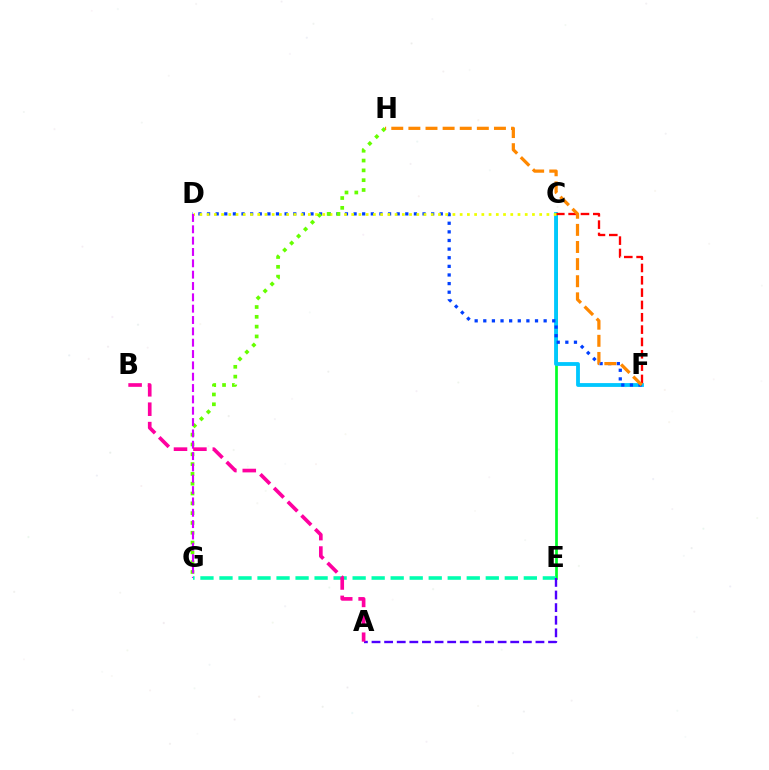{('C', 'E'): [{'color': '#00ff27', 'line_style': 'solid', 'thickness': 1.95}], ('C', 'F'): [{'color': '#00c7ff', 'line_style': 'solid', 'thickness': 2.74}, {'color': '#ff0000', 'line_style': 'dashed', 'thickness': 1.68}], ('D', 'F'): [{'color': '#003fff', 'line_style': 'dotted', 'thickness': 2.34}], ('C', 'D'): [{'color': '#eeff00', 'line_style': 'dotted', 'thickness': 1.96}], ('G', 'H'): [{'color': '#66ff00', 'line_style': 'dotted', 'thickness': 2.67}], ('D', 'G'): [{'color': '#d600ff', 'line_style': 'dashed', 'thickness': 1.54}], ('E', 'G'): [{'color': '#00ffaf', 'line_style': 'dashed', 'thickness': 2.58}], ('F', 'H'): [{'color': '#ff8800', 'line_style': 'dashed', 'thickness': 2.33}], ('A', 'E'): [{'color': '#4f00ff', 'line_style': 'dashed', 'thickness': 1.71}], ('A', 'B'): [{'color': '#ff00a0', 'line_style': 'dashed', 'thickness': 2.64}]}